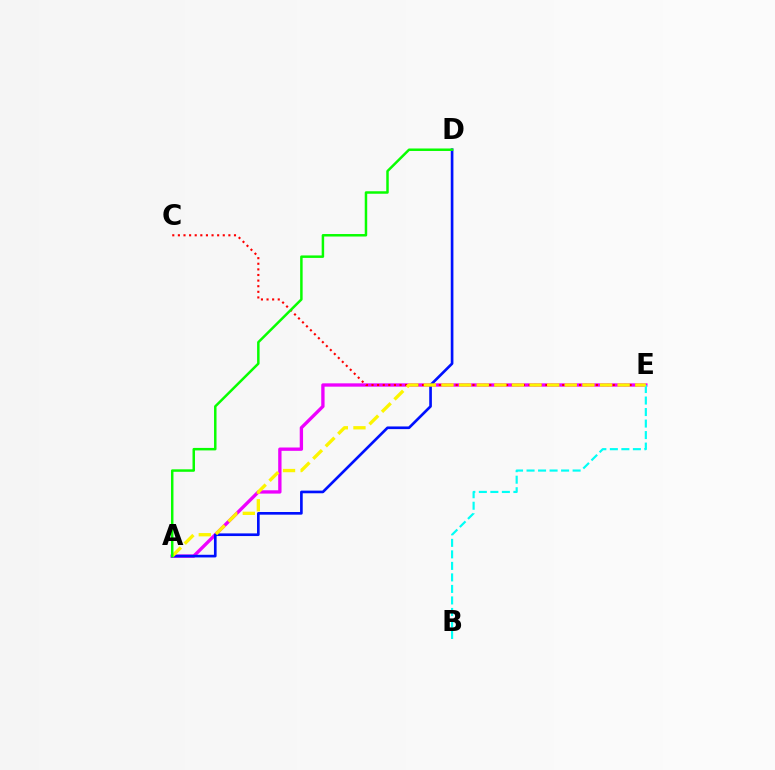{('A', 'E'): [{'color': '#ee00ff', 'line_style': 'solid', 'thickness': 2.4}, {'color': '#fcf500', 'line_style': 'dashed', 'thickness': 2.39}], ('A', 'D'): [{'color': '#0010ff', 'line_style': 'solid', 'thickness': 1.92}, {'color': '#08ff00', 'line_style': 'solid', 'thickness': 1.79}], ('C', 'E'): [{'color': '#ff0000', 'line_style': 'dotted', 'thickness': 1.52}], ('B', 'E'): [{'color': '#00fff6', 'line_style': 'dashed', 'thickness': 1.56}]}